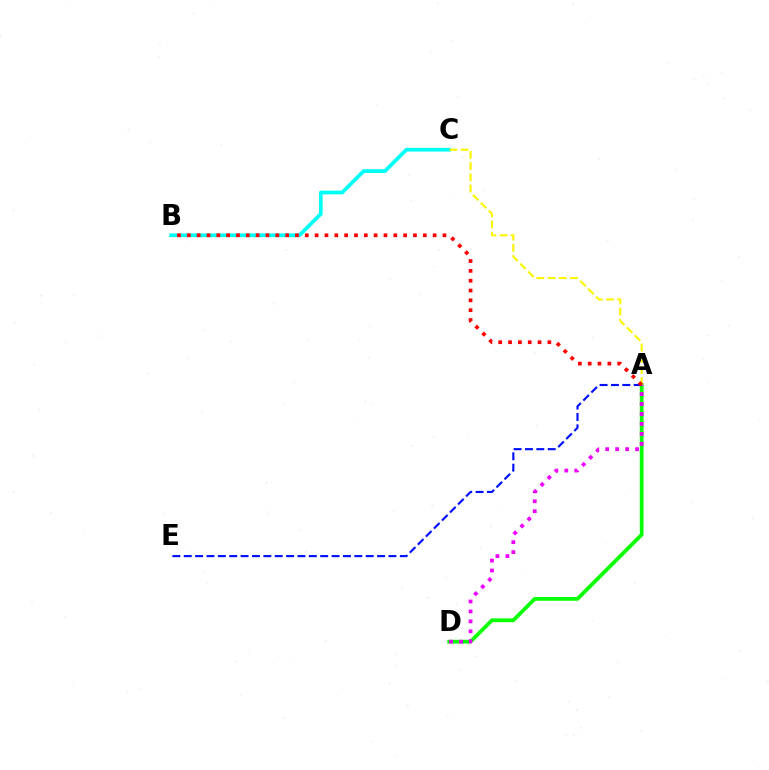{('A', 'D'): [{'color': '#08ff00', 'line_style': 'solid', 'thickness': 2.71}, {'color': '#ee00ff', 'line_style': 'dotted', 'thickness': 2.7}], ('B', 'C'): [{'color': '#00fff6', 'line_style': 'solid', 'thickness': 2.68}], ('A', 'E'): [{'color': '#0010ff', 'line_style': 'dashed', 'thickness': 1.55}], ('A', 'C'): [{'color': '#fcf500', 'line_style': 'dashed', 'thickness': 1.52}], ('A', 'B'): [{'color': '#ff0000', 'line_style': 'dotted', 'thickness': 2.67}]}